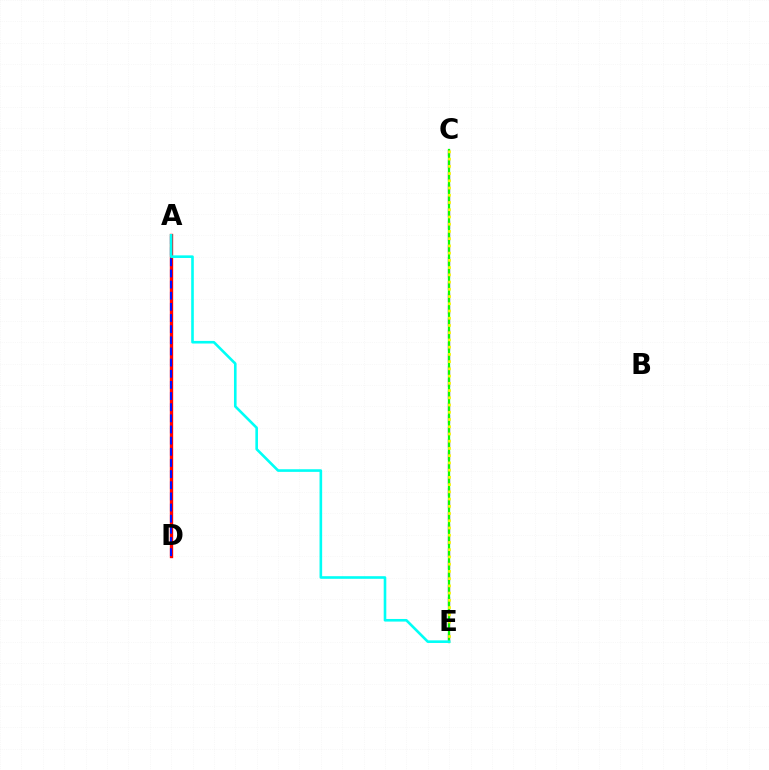{('A', 'D'): [{'color': '#ff0000', 'line_style': 'solid', 'thickness': 2.41}, {'color': '#0010ff', 'line_style': 'dashed', 'thickness': 1.51}], ('C', 'E'): [{'color': '#ee00ff', 'line_style': 'dashed', 'thickness': 1.65}, {'color': '#08ff00', 'line_style': 'solid', 'thickness': 1.64}, {'color': '#fcf500', 'line_style': 'dotted', 'thickness': 1.97}], ('A', 'E'): [{'color': '#00fff6', 'line_style': 'solid', 'thickness': 1.89}]}